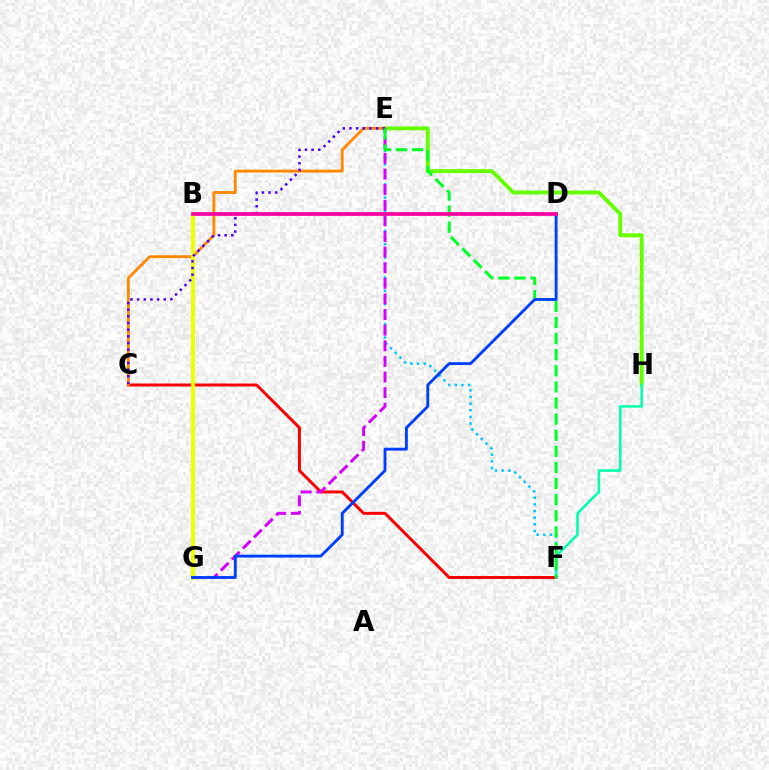{('E', 'H'): [{'color': '#66ff00', 'line_style': 'solid', 'thickness': 2.79}], ('C', 'F'): [{'color': '#ff0000', 'line_style': 'solid', 'thickness': 2.14}], ('C', 'E'): [{'color': '#ff8800', 'line_style': 'solid', 'thickness': 2.06}, {'color': '#4f00ff', 'line_style': 'dotted', 'thickness': 1.81}], ('B', 'G'): [{'color': '#eeff00', 'line_style': 'solid', 'thickness': 2.89}], ('F', 'H'): [{'color': '#00ffaf', 'line_style': 'solid', 'thickness': 1.83}], ('E', 'F'): [{'color': '#00c7ff', 'line_style': 'dotted', 'thickness': 1.81}, {'color': '#00ff27', 'line_style': 'dashed', 'thickness': 2.19}], ('E', 'G'): [{'color': '#d600ff', 'line_style': 'dashed', 'thickness': 2.12}], ('D', 'G'): [{'color': '#003fff', 'line_style': 'solid', 'thickness': 2.08}], ('B', 'D'): [{'color': '#ff00a0', 'line_style': 'solid', 'thickness': 2.66}]}